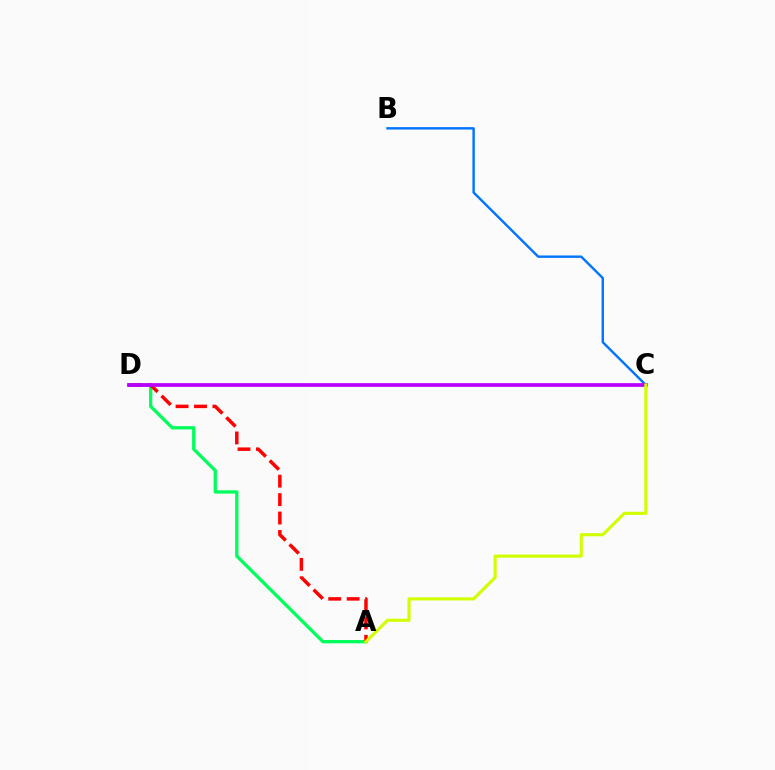{('A', 'D'): [{'color': '#00ff5c', 'line_style': 'solid', 'thickness': 2.37}, {'color': '#ff0000', 'line_style': 'dashed', 'thickness': 2.5}], ('B', 'C'): [{'color': '#0074ff', 'line_style': 'solid', 'thickness': 1.73}], ('C', 'D'): [{'color': '#b900ff', 'line_style': 'solid', 'thickness': 2.68}], ('A', 'C'): [{'color': '#d1ff00', 'line_style': 'solid', 'thickness': 2.24}]}